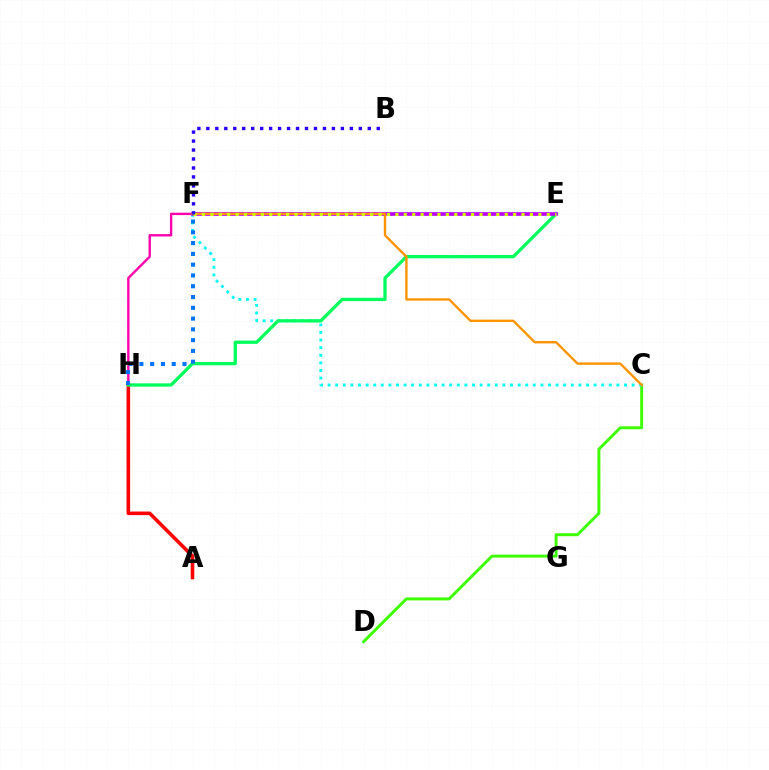{('A', 'H'): [{'color': '#ff0000', 'line_style': 'solid', 'thickness': 2.58}], ('C', 'D'): [{'color': '#3dff00', 'line_style': 'solid', 'thickness': 2.11}], ('F', 'H'): [{'color': '#ff00ac', 'line_style': 'solid', 'thickness': 1.71}, {'color': '#0074ff', 'line_style': 'dotted', 'thickness': 2.93}], ('C', 'F'): [{'color': '#00fff6', 'line_style': 'dotted', 'thickness': 2.06}, {'color': '#ff9400', 'line_style': 'solid', 'thickness': 1.71}], ('E', 'H'): [{'color': '#00ff5c', 'line_style': 'solid', 'thickness': 2.37}], ('E', 'F'): [{'color': '#b900ff', 'line_style': 'solid', 'thickness': 2.66}, {'color': '#d1ff00', 'line_style': 'dotted', 'thickness': 2.28}], ('B', 'F'): [{'color': '#2500ff', 'line_style': 'dotted', 'thickness': 2.44}]}